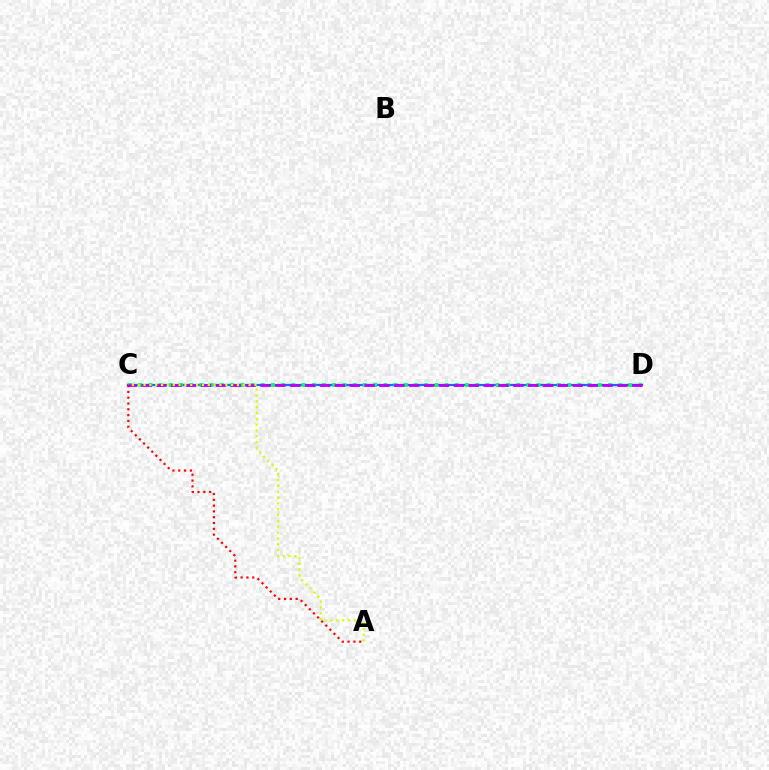{('C', 'D'): [{'color': '#0074ff', 'line_style': 'solid', 'thickness': 1.59}, {'color': '#00ff5c', 'line_style': 'dotted', 'thickness': 2.78}, {'color': '#b900ff', 'line_style': 'dashed', 'thickness': 2.02}], ('A', 'C'): [{'color': '#ff0000', 'line_style': 'dotted', 'thickness': 1.58}, {'color': '#d1ff00', 'line_style': 'dotted', 'thickness': 1.59}]}